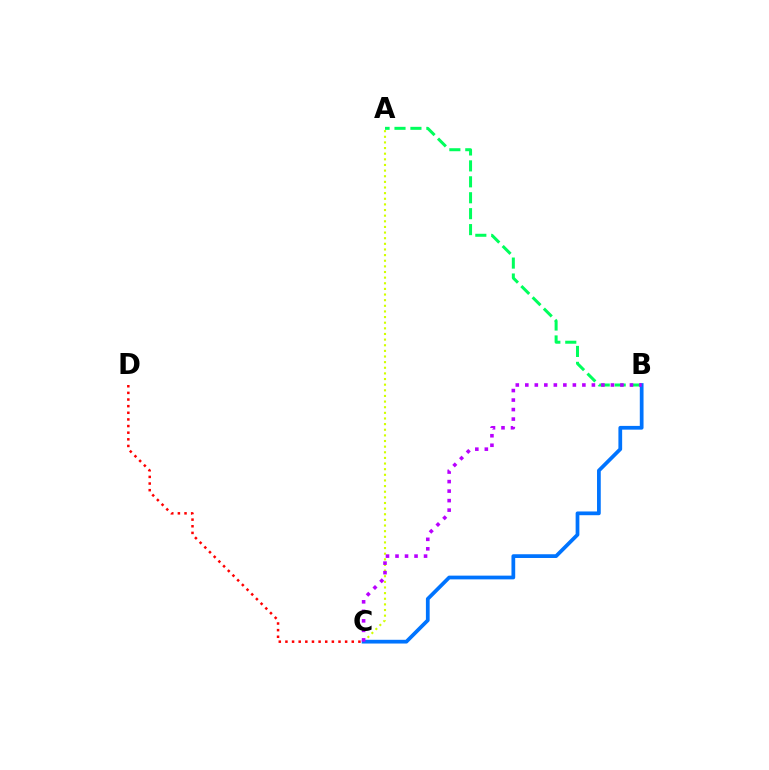{('C', 'D'): [{'color': '#ff0000', 'line_style': 'dotted', 'thickness': 1.8}], ('A', 'C'): [{'color': '#d1ff00', 'line_style': 'dotted', 'thickness': 1.53}], ('A', 'B'): [{'color': '#00ff5c', 'line_style': 'dashed', 'thickness': 2.16}], ('B', 'C'): [{'color': '#0074ff', 'line_style': 'solid', 'thickness': 2.69}, {'color': '#b900ff', 'line_style': 'dotted', 'thickness': 2.58}]}